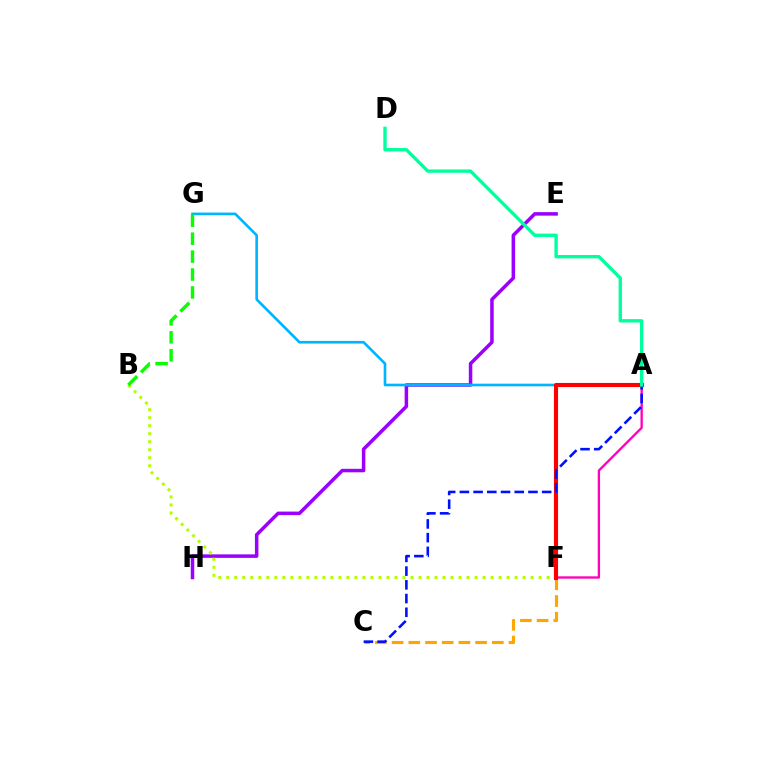{('E', 'H'): [{'color': '#9b00ff', 'line_style': 'solid', 'thickness': 2.52}], ('A', 'F'): [{'color': '#ff00bd', 'line_style': 'solid', 'thickness': 1.68}, {'color': '#ff0000', 'line_style': 'solid', 'thickness': 2.96}], ('C', 'F'): [{'color': '#ffa500', 'line_style': 'dashed', 'thickness': 2.27}], ('A', 'G'): [{'color': '#00b5ff', 'line_style': 'solid', 'thickness': 1.9}], ('B', 'F'): [{'color': '#b3ff00', 'line_style': 'dotted', 'thickness': 2.18}], ('A', 'C'): [{'color': '#0010ff', 'line_style': 'dashed', 'thickness': 1.86}], ('A', 'D'): [{'color': '#00ff9d', 'line_style': 'solid', 'thickness': 2.42}], ('B', 'G'): [{'color': '#08ff00', 'line_style': 'dashed', 'thickness': 2.43}]}